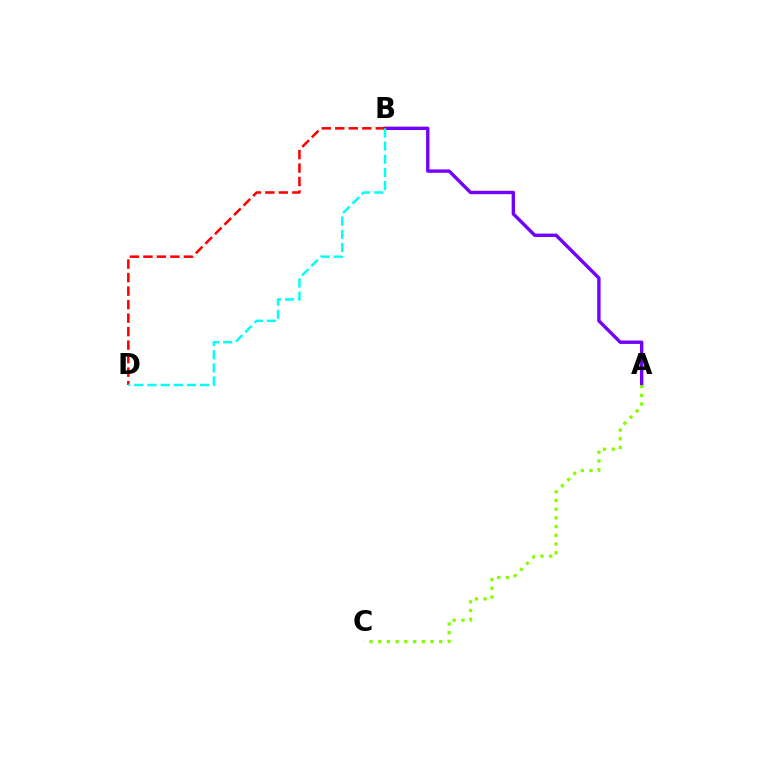{('A', 'B'): [{'color': '#7200ff', 'line_style': 'solid', 'thickness': 2.44}], ('B', 'D'): [{'color': '#ff0000', 'line_style': 'dashed', 'thickness': 1.83}, {'color': '#00fff6', 'line_style': 'dashed', 'thickness': 1.79}], ('A', 'C'): [{'color': '#84ff00', 'line_style': 'dotted', 'thickness': 2.37}]}